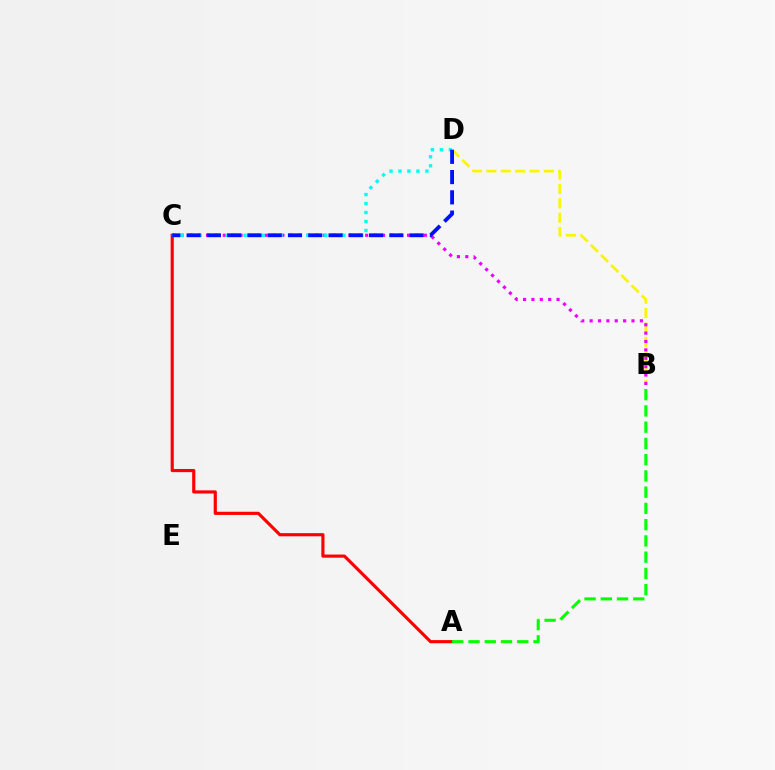{('B', 'D'): [{'color': '#fcf500', 'line_style': 'dashed', 'thickness': 1.95}], ('A', 'C'): [{'color': '#ff0000', 'line_style': 'solid', 'thickness': 2.27}], ('B', 'C'): [{'color': '#ee00ff', 'line_style': 'dotted', 'thickness': 2.28}], ('C', 'D'): [{'color': '#00fff6', 'line_style': 'dotted', 'thickness': 2.44}, {'color': '#0010ff', 'line_style': 'dashed', 'thickness': 2.75}], ('A', 'B'): [{'color': '#08ff00', 'line_style': 'dashed', 'thickness': 2.21}]}